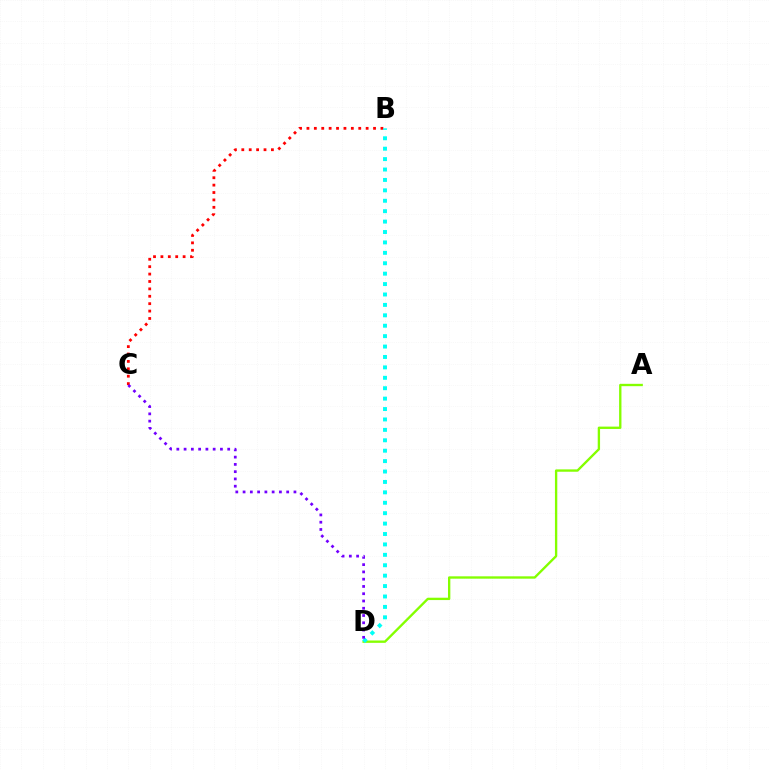{('A', 'D'): [{'color': '#84ff00', 'line_style': 'solid', 'thickness': 1.69}], ('B', 'C'): [{'color': '#ff0000', 'line_style': 'dotted', 'thickness': 2.01}], ('B', 'D'): [{'color': '#00fff6', 'line_style': 'dotted', 'thickness': 2.83}], ('C', 'D'): [{'color': '#7200ff', 'line_style': 'dotted', 'thickness': 1.97}]}